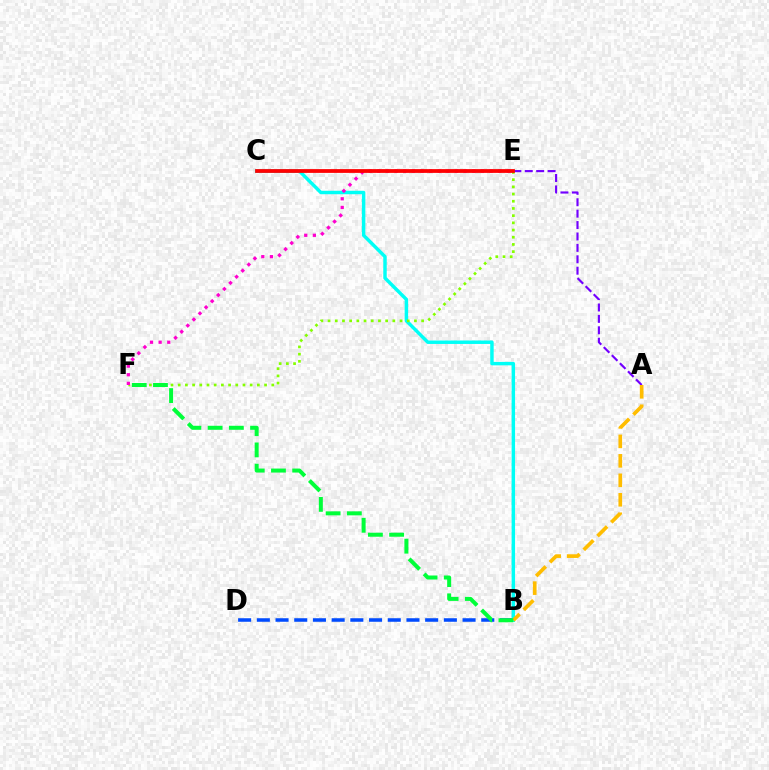{('B', 'D'): [{'color': '#004bff', 'line_style': 'dashed', 'thickness': 2.54}], ('B', 'C'): [{'color': '#00fff6', 'line_style': 'solid', 'thickness': 2.49}], ('A', 'E'): [{'color': '#7200ff', 'line_style': 'dashed', 'thickness': 1.55}], ('A', 'B'): [{'color': '#ffbd00', 'line_style': 'dashed', 'thickness': 2.65}], ('E', 'F'): [{'color': '#84ff00', 'line_style': 'dotted', 'thickness': 1.96}, {'color': '#ff00cf', 'line_style': 'dotted', 'thickness': 2.35}], ('C', 'E'): [{'color': '#ff0000', 'line_style': 'solid', 'thickness': 2.72}], ('B', 'F'): [{'color': '#00ff39', 'line_style': 'dashed', 'thickness': 2.88}]}